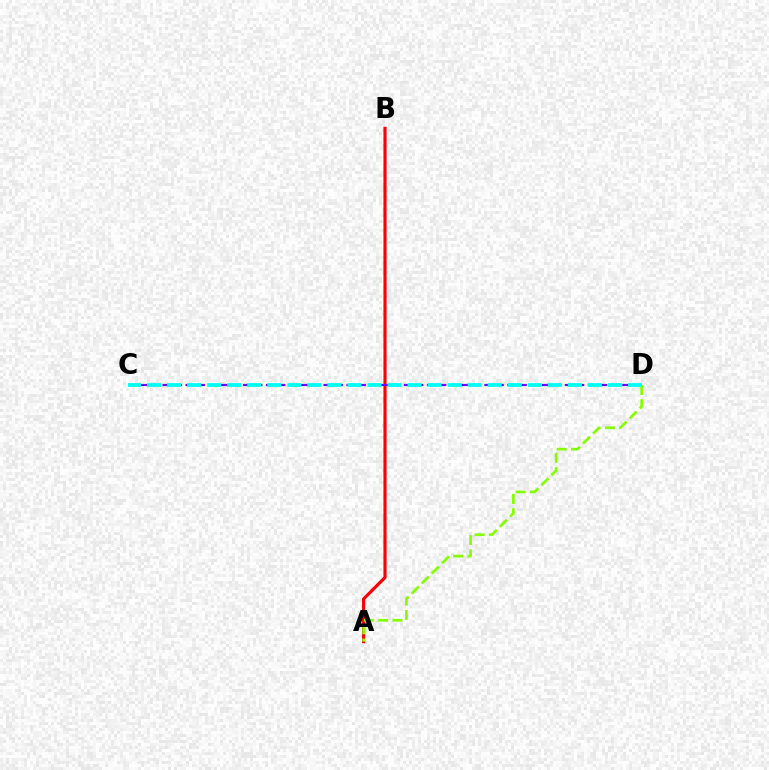{('A', 'B'): [{'color': '#ff0000', 'line_style': 'solid', 'thickness': 2.26}], ('A', 'D'): [{'color': '#84ff00', 'line_style': 'dashed', 'thickness': 1.94}], ('C', 'D'): [{'color': '#7200ff', 'line_style': 'dashed', 'thickness': 1.56}, {'color': '#00fff6', 'line_style': 'dashed', 'thickness': 2.72}]}